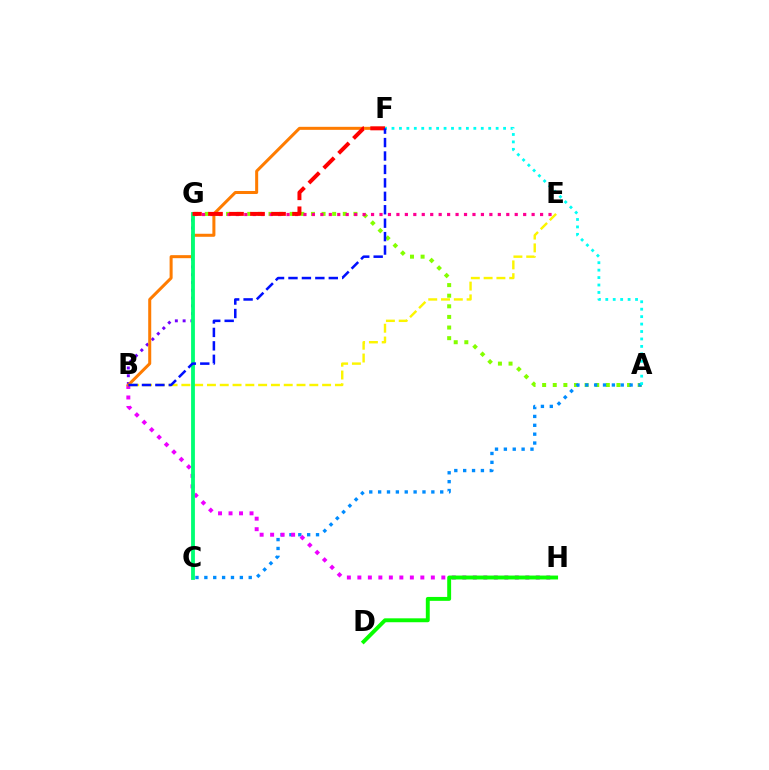{('A', 'G'): [{'color': '#84ff00', 'line_style': 'dotted', 'thickness': 2.88}], ('A', 'C'): [{'color': '#008cff', 'line_style': 'dotted', 'thickness': 2.41}], ('B', 'H'): [{'color': '#ee00ff', 'line_style': 'dotted', 'thickness': 2.85}], ('B', 'G'): [{'color': '#7200ff', 'line_style': 'dotted', 'thickness': 2.12}], ('E', 'G'): [{'color': '#ff0094', 'line_style': 'dotted', 'thickness': 2.3}], ('B', 'F'): [{'color': '#ff7c00', 'line_style': 'solid', 'thickness': 2.18}, {'color': '#0010ff', 'line_style': 'dashed', 'thickness': 1.83}], ('B', 'E'): [{'color': '#fcf500', 'line_style': 'dashed', 'thickness': 1.74}], ('A', 'F'): [{'color': '#00fff6', 'line_style': 'dotted', 'thickness': 2.02}], ('D', 'H'): [{'color': '#08ff00', 'line_style': 'solid', 'thickness': 2.81}], ('C', 'G'): [{'color': '#00ff74', 'line_style': 'solid', 'thickness': 2.74}], ('F', 'G'): [{'color': '#ff0000', 'line_style': 'dashed', 'thickness': 2.85}]}